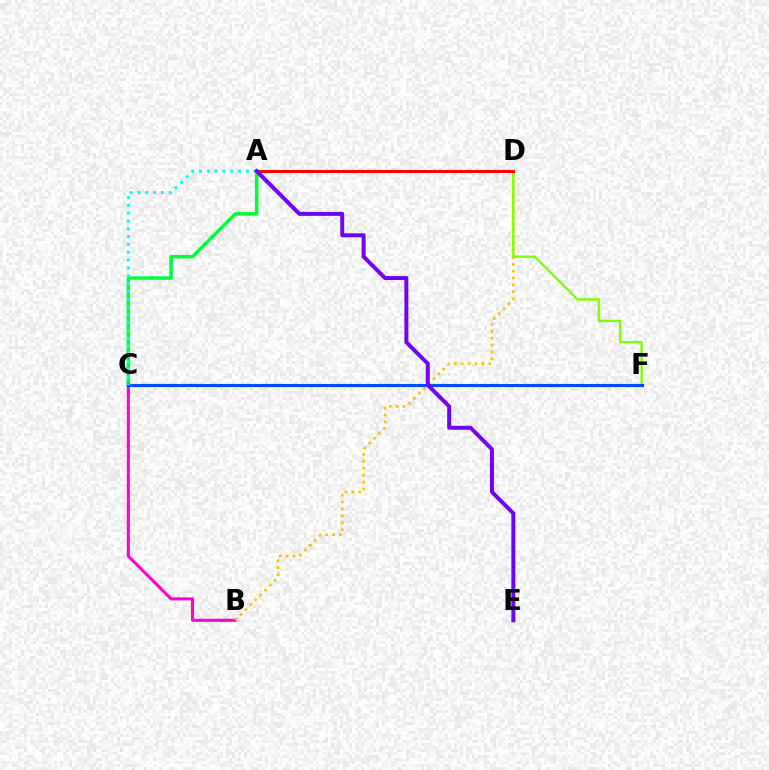{('A', 'C'): [{'color': '#00ff39', 'line_style': 'solid', 'thickness': 2.51}, {'color': '#00fff6', 'line_style': 'dotted', 'thickness': 2.12}], ('B', 'C'): [{'color': '#ff00cf', 'line_style': 'solid', 'thickness': 2.21}], ('B', 'D'): [{'color': '#ffbd00', 'line_style': 'dotted', 'thickness': 1.87}], ('D', 'F'): [{'color': '#84ff00', 'line_style': 'solid', 'thickness': 1.76}], ('A', 'D'): [{'color': '#ff0000', 'line_style': 'solid', 'thickness': 2.2}], ('C', 'F'): [{'color': '#004bff', 'line_style': 'solid', 'thickness': 2.26}], ('A', 'E'): [{'color': '#7200ff', 'line_style': 'solid', 'thickness': 2.86}]}